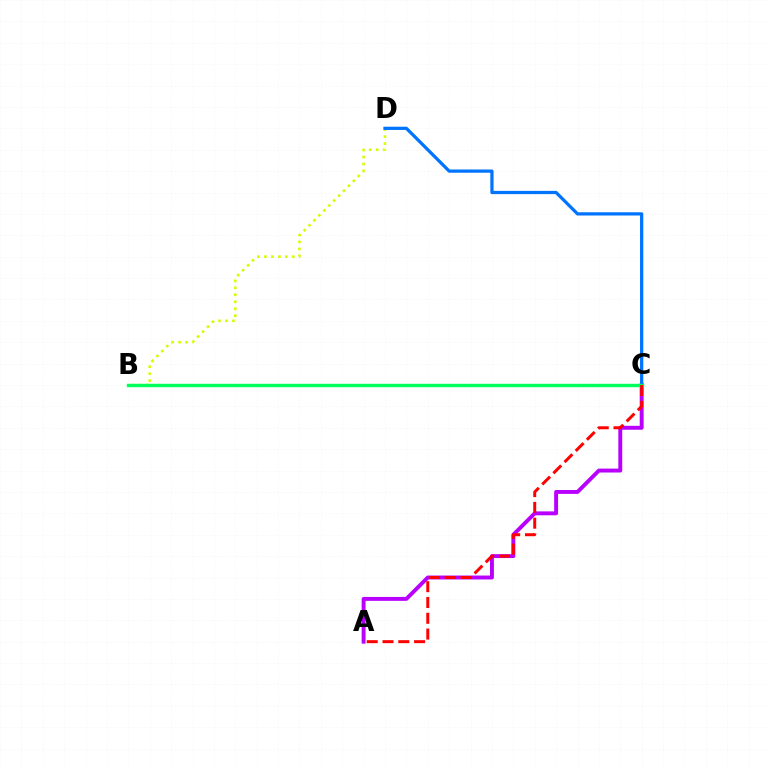{('A', 'C'): [{'color': '#b900ff', 'line_style': 'solid', 'thickness': 2.82}, {'color': '#ff0000', 'line_style': 'dashed', 'thickness': 2.15}], ('B', 'D'): [{'color': '#d1ff00', 'line_style': 'dotted', 'thickness': 1.89}], ('C', 'D'): [{'color': '#0074ff', 'line_style': 'solid', 'thickness': 2.33}], ('B', 'C'): [{'color': '#00ff5c', 'line_style': 'solid', 'thickness': 2.45}]}